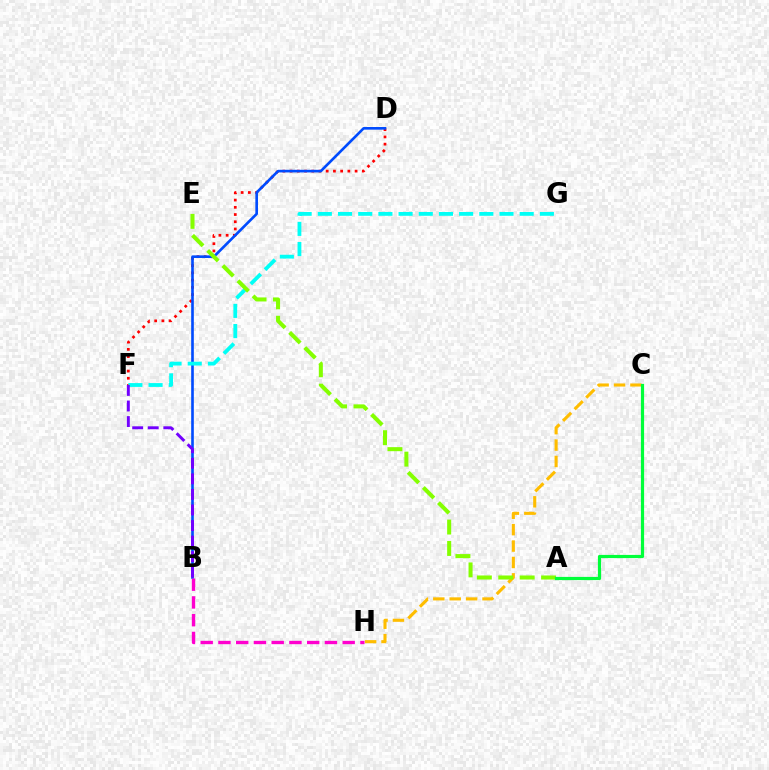{('D', 'F'): [{'color': '#ff0000', 'line_style': 'dotted', 'thickness': 1.96}], ('B', 'D'): [{'color': '#004bff', 'line_style': 'solid', 'thickness': 1.9}], ('C', 'H'): [{'color': '#ffbd00', 'line_style': 'dashed', 'thickness': 2.23}], ('B', 'H'): [{'color': '#ff00cf', 'line_style': 'dashed', 'thickness': 2.41}], ('F', 'G'): [{'color': '#00fff6', 'line_style': 'dashed', 'thickness': 2.74}], ('B', 'F'): [{'color': '#7200ff', 'line_style': 'dashed', 'thickness': 2.11}], ('A', 'E'): [{'color': '#84ff00', 'line_style': 'dashed', 'thickness': 2.91}], ('A', 'C'): [{'color': '#00ff39', 'line_style': 'solid', 'thickness': 2.3}]}